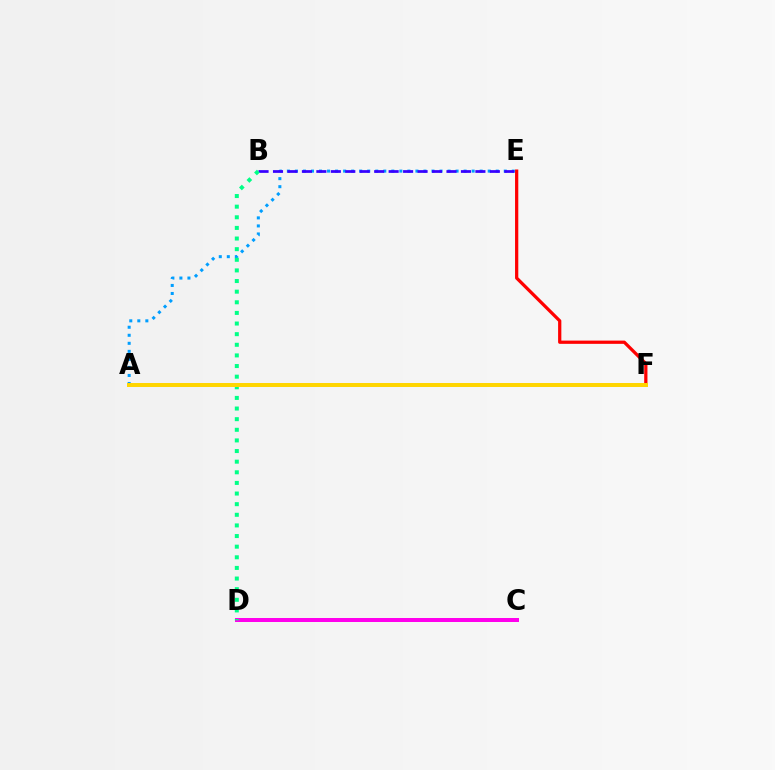{('A', 'F'): [{'color': '#4fff00', 'line_style': 'solid', 'thickness': 1.74}, {'color': '#ffd500', 'line_style': 'solid', 'thickness': 2.85}], ('C', 'D'): [{'color': '#ff00ed', 'line_style': 'solid', 'thickness': 2.87}], ('E', 'F'): [{'color': '#ff0000', 'line_style': 'solid', 'thickness': 2.33}], ('A', 'E'): [{'color': '#009eff', 'line_style': 'dotted', 'thickness': 2.18}], ('B', 'E'): [{'color': '#3700ff', 'line_style': 'dashed', 'thickness': 1.96}], ('B', 'D'): [{'color': '#00ff86', 'line_style': 'dotted', 'thickness': 2.89}]}